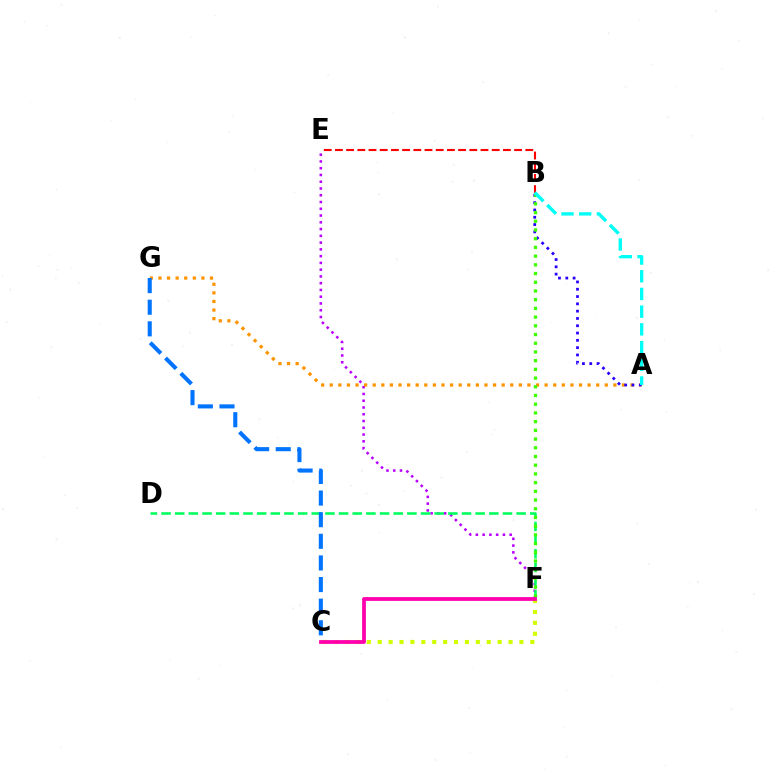{('E', 'F'): [{'color': '#b900ff', 'line_style': 'dotted', 'thickness': 1.84}], ('A', 'G'): [{'color': '#ff9400', 'line_style': 'dotted', 'thickness': 2.34}], ('D', 'F'): [{'color': '#00ff5c', 'line_style': 'dashed', 'thickness': 1.86}], ('A', 'B'): [{'color': '#2500ff', 'line_style': 'dotted', 'thickness': 1.98}, {'color': '#00fff6', 'line_style': 'dashed', 'thickness': 2.41}], ('C', 'G'): [{'color': '#0074ff', 'line_style': 'dashed', 'thickness': 2.94}], ('C', 'F'): [{'color': '#d1ff00', 'line_style': 'dotted', 'thickness': 2.96}, {'color': '#ff00ac', 'line_style': 'solid', 'thickness': 2.72}], ('B', 'F'): [{'color': '#3dff00', 'line_style': 'dotted', 'thickness': 2.37}], ('B', 'E'): [{'color': '#ff0000', 'line_style': 'dashed', 'thickness': 1.52}]}